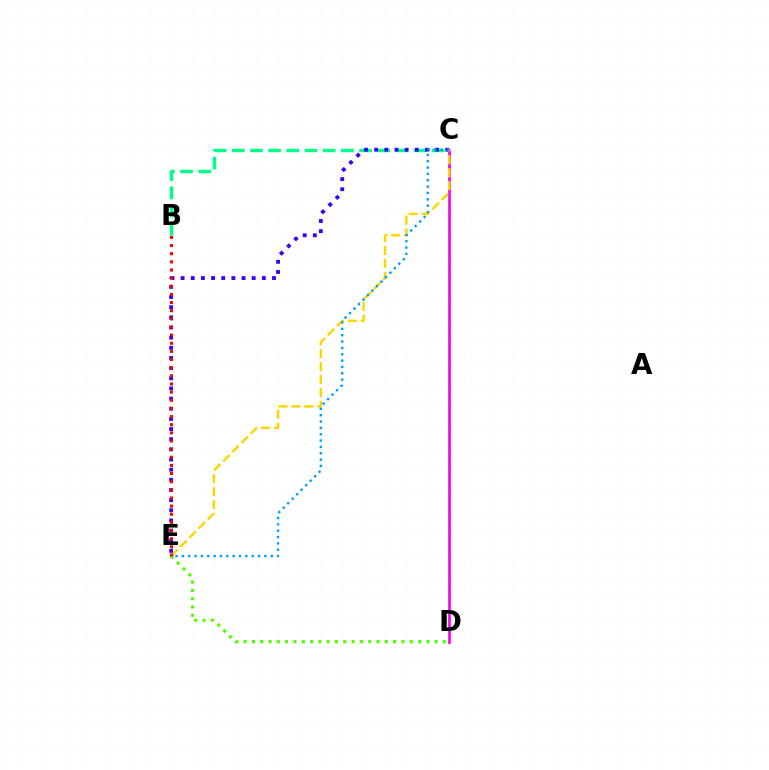{('B', 'C'): [{'color': '#00ff86', 'line_style': 'dashed', 'thickness': 2.47}], ('C', 'E'): [{'color': '#3700ff', 'line_style': 'dotted', 'thickness': 2.76}, {'color': '#ffd500', 'line_style': 'dashed', 'thickness': 1.76}, {'color': '#009eff', 'line_style': 'dotted', 'thickness': 1.72}], ('C', 'D'): [{'color': '#ff00ed', 'line_style': 'solid', 'thickness': 1.93}], ('D', 'E'): [{'color': '#4fff00', 'line_style': 'dotted', 'thickness': 2.26}], ('B', 'E'): [{'color': '#ff0000', 'line_style': 'dotted', 'thickness': 2.21}]}